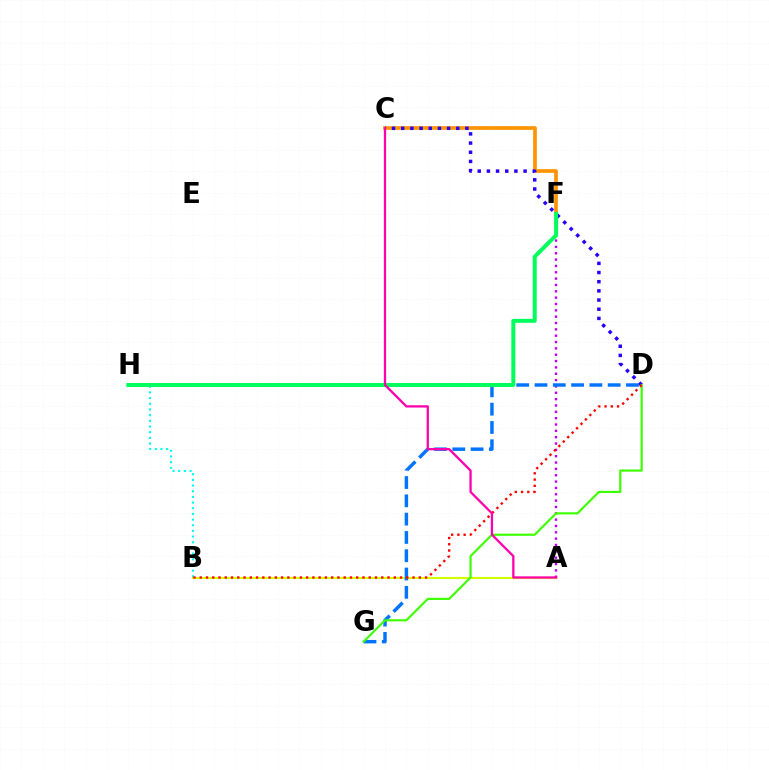{('B', 'H'): [{'color': '#00fff6', 'line_style': 'dotted', 'thickness': 1.54}], ('A', 'F'): [{'color': '#b900ff', 'line_style': 'dotted', 'thickness': 1.72}], ('C', 'F'): [{'color': '#ff9400', 'line_style': 'solid', 'thickness': 2.65}], ('C', 'D'): [{'color': '#2500ff', 'line_style': 'dotted', 'thickness': 2.49}], ('A', 'B'): [{'color': '#d1ff00', 'line_style': 'solid', 'thickness': 1.52}], ('D', 'G'): [{'color': '#0074ff', 'line_style': 'dashed', 'thickness': 2.49}, {'color': '#3dff00', 'line_style': 'solid', 'thickness': 1.55}], ('F', 'H'): [{'color': '#00ff5c', 'line_style': 'solid', 'thickness': 2.87}], ('B', 'D'): [{'color': '#ff0000', 'line_style': 'dotted', 'thickness': 1.7}], ('A', 'C'): [{'color': '#ff00ac', 'line_style': 'solid', 'thickness': 1.65}]}